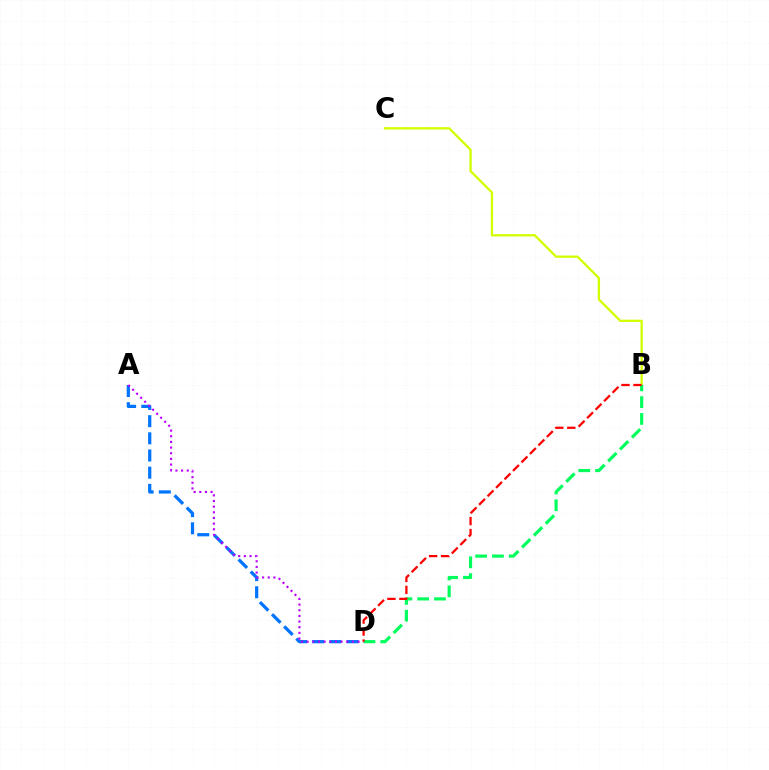{('A', 'D'): [{'color': '#0074ff', 'line_style': 'dashed', 'thickness': 2.33}, {'color': '#b900ff', 'line_style': 'dotted', 'thickness': 1.54}], ('B', 'C'): [{'color': '#d1ff00', 'line_style': 'solid', 'thickness': 1.66}], ('B', 'D'): [{'color': '#00ff5c', 'line_style': 'dashed', 'thickness': 2.28}, {'color': '#ff0000', 'line_style': 'dashed', 'thickness': 1.63}]}